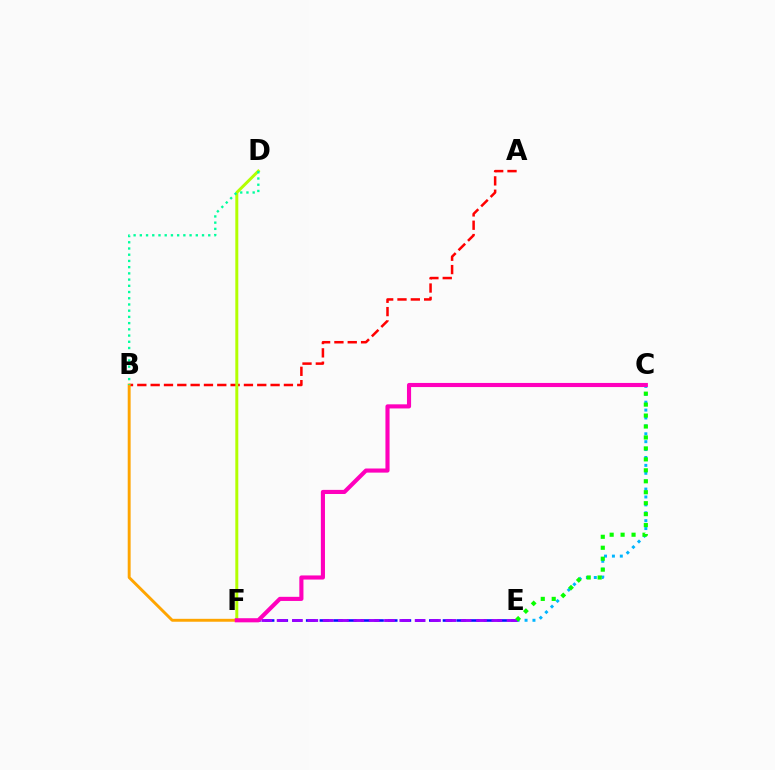{('A', 'B'): [{'color': '#ff0000', 'line_style': 'dashed', 'thickness': 1.81}], ('C', 'E'): [{'color': '#00b5ff', 'line_style': 'dotted', 'thickness': 2.15}, {'color': '#08ff00', 'line_style': 'dotted', 'thickness': 2.98}], ('E', 'F'): [{'color': '#0010ff', 'line_style': 'dashed', 'thickness': 1.86}, {'color': '#9b00ff', 'line_style': 'dashed', 'thickness': 2.08}], ('D', 'F'): [{'color': '#b3ff00', 'line_style': 'solid', 'thickness': 2.13}], ('B', 'F'): [{'color': '#ffa500', 'line_style': 'solid', 'thickness': 2.1}], ('B', 'D'): [{'color': '#00ff9d', 'line_style': 'dotted', 'thickness': 1.69}], ('C', 'F'): [{'color': '#ff00bd', 'line_style': 'solid', 'thickness': 2.97}]}